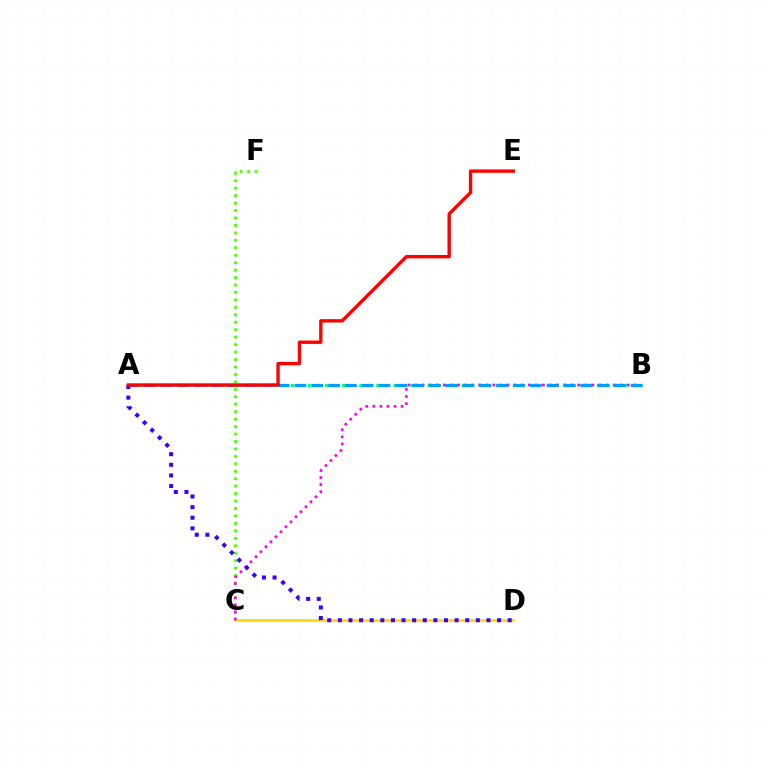{('C', 'D'): [{'color': '#ffd500', 'line_style': 'solid', 'thickness': 1.81}], ('C', 'F'): [{'color': '#4fff00', 'line_style': 'dotted', 'thickness': 2.02}], ('A', 'B'): [{'color': '#00ff86', 'line_style': 'dotted', 'thickness': 2.32}, {'color': '#009eff', 'line_style': 'dashed', 'thickness': 2.28}], ('B', 'C'): [{'color': '#ff00ed', 'line_style': 'dotted', 'thickness': 1.92}], ('A', 'D'): [{'color': '#3700ff', 'line_style': 'dotted', 'thickness': 2.88}], ('A', 'E'): [{'color': '#ff0000', 'line_style': 'solid', 'thickness': 2.43}]}